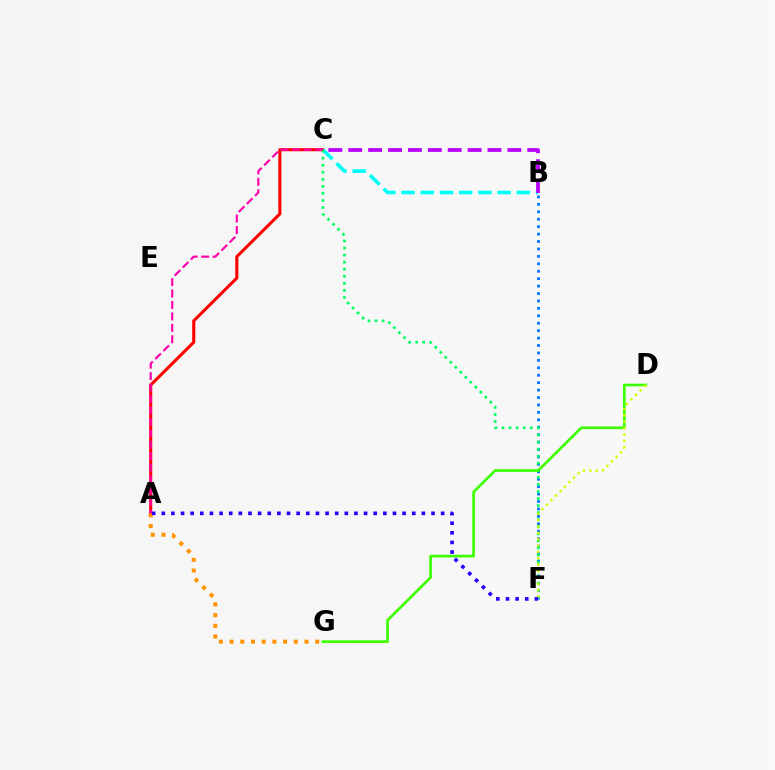{('B', 'F'): [{'color': '#0074ff', 'line_style': 'dotted', 'thickness': 2.02}], ('A', 'C'): [{'color': '#ff0000', 'line_style': 'solid', 'thickness': 2.22}, {'color': '#ff00ac', 'line_style': 'dashed', 'thickness': 1.55}], ('B', 'C'): [{'color': '#00fff6', 'line_style': 'dashed', 'thickness': 2.61}, {'color': '#b900ff', 'line_style': 'dashed', 'thickness': 2.7}], ('C', 'F'): [{'color': '#00ff5c', 'line_style': 'dotted', 'thickness': 1.92}], ('D', 'G'): [{'color': '#3dff00', 'line_style': 'solid', 'thickness': 1.93}], ('D', 'F'): [{'color': '#d1ff00', 'line_style': 'dotted', 'thickness': 1.73}], ('A', 'G'): [{'color': '#ff9400', 'line_style': 'dotted', 'thickness': 2.91}], ('A', 'F'): [{'color': '#2500ff', 'line_style': 'dotted', 'thickness': 2.62}]}